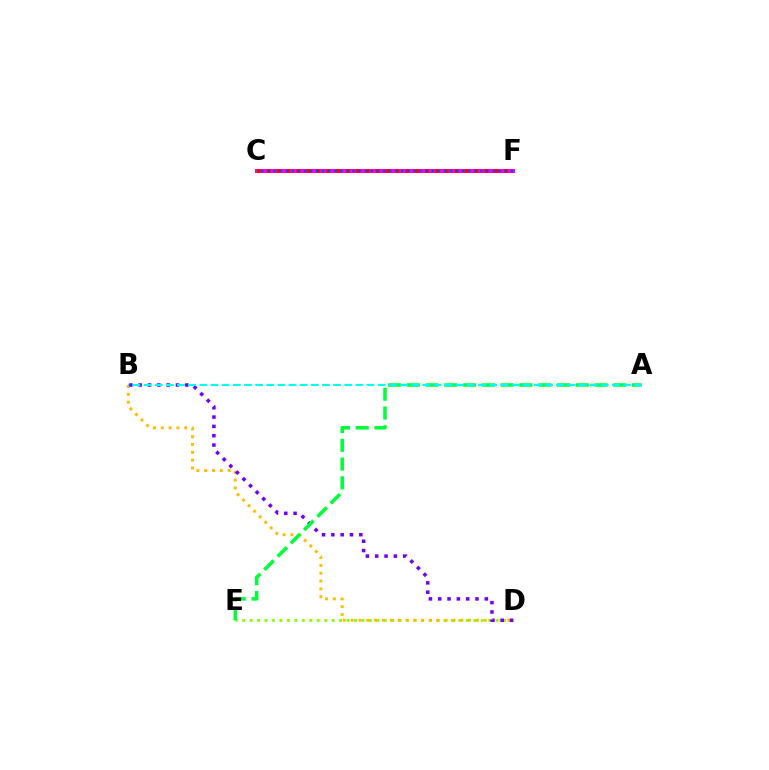{('C', 'F'): [{'color': '#ff00cf', 'line_style': 'solid', 'thickness': 2.87}, {'color': '#ff0000', 'line_style': 'dotted', 'thickness': 2.69}, {'color': '#004bff', 'line_style': 'dotted', 'thickness': 1.65}], ('D', 'E'): [{'color': '#84ff00', 'line_style': 'dotted', 'thickness': 2.03}], ('B', 'D'): [{'color': '#ffbd00', 'line_style': 'dotted', 'thickness': 2.13}, {'color': '#7200ff', 'line_style': 'dotted', 'thickness': 2.53}], ('A', 'E'): [{'color': '#00ff39', 'line_style': 'dashed', 'thickness': 2.55}], ('A', 'B'): [{'color': '#00fff6', 'line_style': 'dashed', 'thickness': 1.51}]}